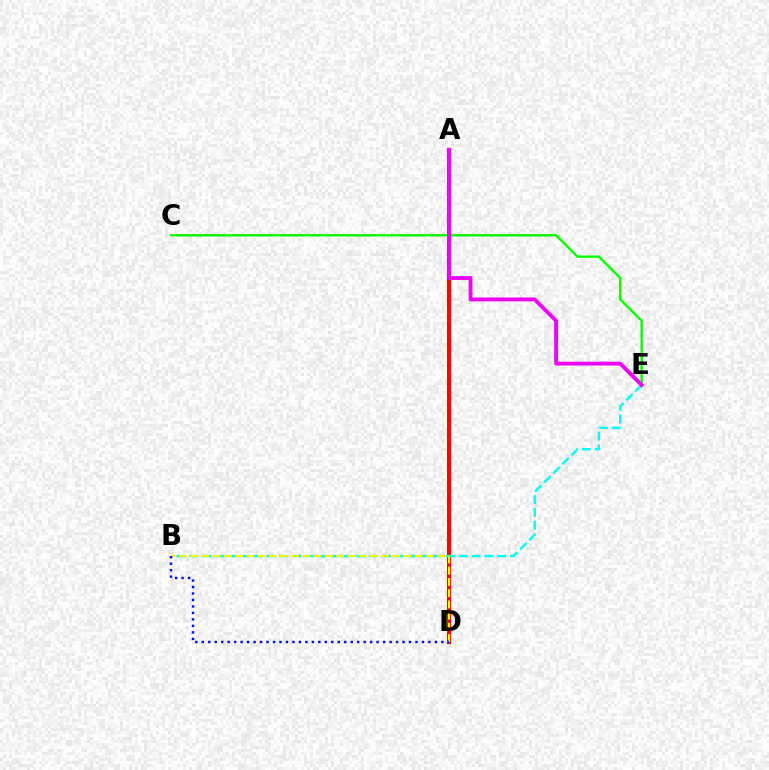{('A', 'D'): [{'color': '#ff0000', 'line_style': 'solid', 'thickness': 2.94}], ('B', 'E'): [{'color': '#00fff6', 'line_style': 'dashed', 'thickness': 1.74}], ('C', 'E'): [{'color': '#08ff00', 'line_style': 'solid', 'thickness': 1.76}], ('B', 'D'): [{'color': '#fcf500', 'line_style': 'dashed', 'thickness': 1.53}, {'color': '#0010ff', 'line_style': 'dotted', 'thickness': 1.76}], ('A', 'E'): [{'color': '#ee00ff', 'line_style': 'solid', 'thickness': 2.78}]}